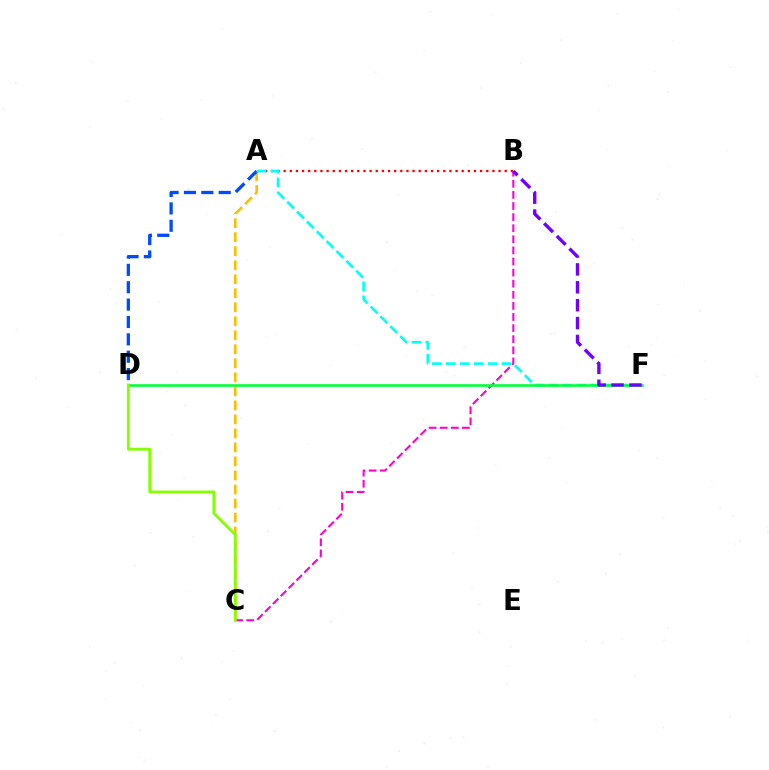{('A', 'B'): [{'color': '#ff0000', 'line_style': 'dotted', 'thickness': 1.67}], ('B', 'C'): [{'color': '#ff00cf', 'line_style': 'dashed', 'thickness': 1.51}], ('A', 'C'): [{'color': '#ffbd00', 'line_style': 'dashed', 'thickness': 1.9}], ('A', 'D'): [{'color': '#004bff', 'line_style': 'dashed', 'thickness': 2.36}], ('A', 'F'): [{'color': '#00fff6', 'line_style': 'dashed', 'thickness': 1.89}], ('D', 'F'): [{'color': '#00ff39', 'line_style': 'solid', 'thickness': 1.87}], ('B', 'F'): [{'color': '#7200ff', 'line_style': 'dashed', 'thickness': 2.43}], ('C', 'D'): [{'color': '#84ff00', 'line_style': 'solid', 'thickness': 2.04}]}